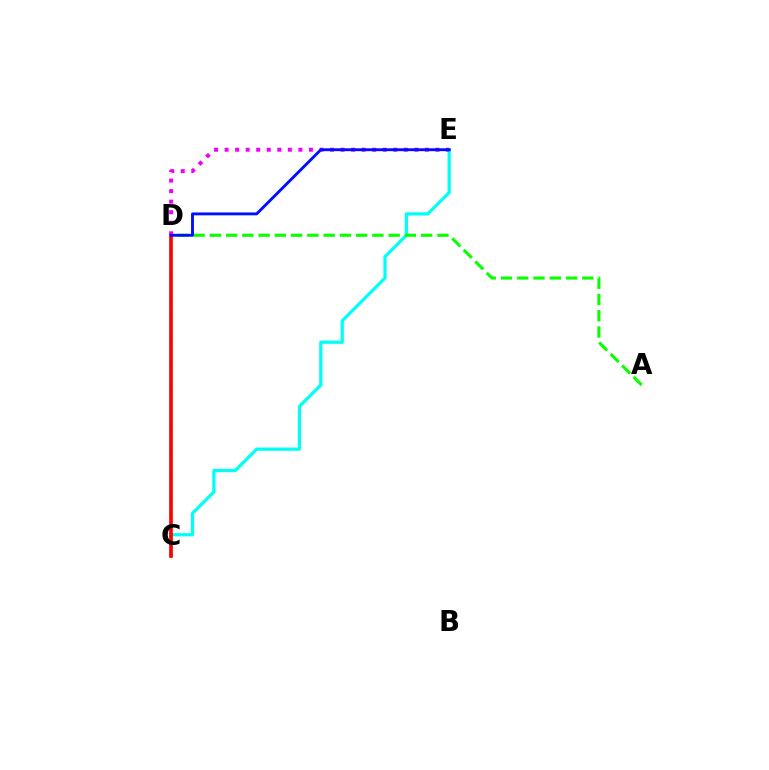{('C', 'E'): [{'color': '#00fff6', 'line_style': 'solid', 'thickness': 2.33}], ('C', 'D'): [{'color': '#fcf500', 'line_style': 'dashed', 'thickness': 1.7}, {'color': '#ff0000', 'line_style': 'solid', 'thickness': 2.63}], ('A', 'D'): [{'color': '#08ff00', 'line_style': 'dashed', 'thickness': 2.21}], ('D', 'E'): [{'color': '#ee00ff', 'line_style': 'dotted', 'thickness': 2.86}, {'color': '#0010ff', 'line_style': 'solid', 'thickness': 2.07}]}